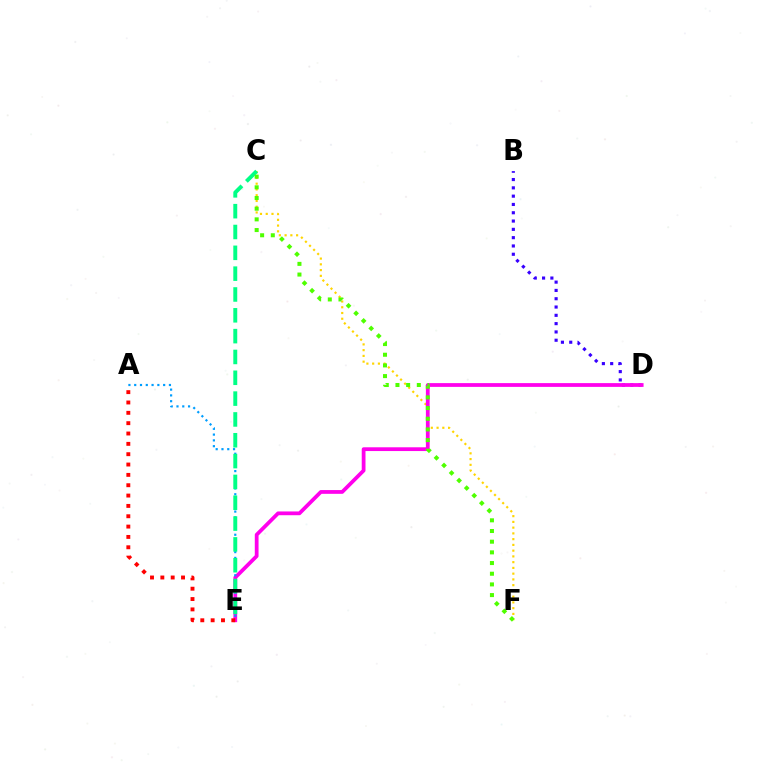{('C', 'F'): [{'color': '#ffd500', 'line_style': 'dotted', 'thickness': 1.56}, {'color': '#4fff00', 'line_style': 'dotted', 'thickness': 2.9}], ('B', 'D'): [{'color': '#3700ff', 'line_style': 'dotted', 'thickness': 2.26}], ('D', 'E'): [{'color': '#ff00ed', 'line_style': 'solid', 'thickness': 2.71}], ('A', 'E'): [{'color': '#009eff', 'line_style': 'dotted', 'thickness': 1.57}, {'color': '#ff0000', 'line_style': 'dotted', 'thickness': 2.81}], ('C', 'E'): [{'color': '#00ff86', 'line_style': 'dashed', 'thickness': 2.83}]}